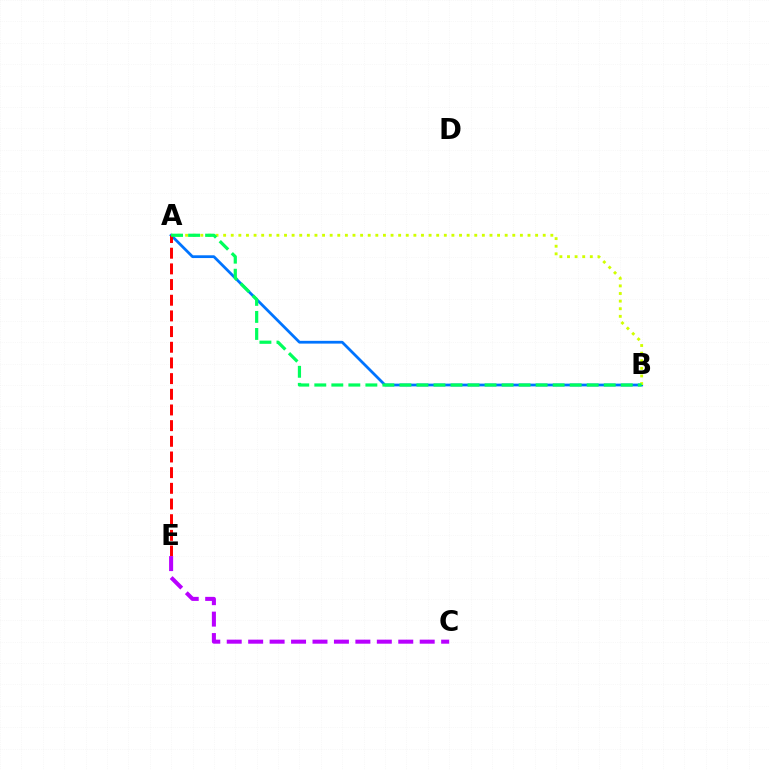{('A', 'B'): [{'color': '#0074ff', 'line_style': 'solid', 'thickness': 1.99}, {'color': '#d1ff00', 'line_style': 'dotted', 'thickness': 2.07}, {'color': '#00ff5c', 'line_style': 'dashed', 'thickness': 2.31}], ('A', 'E'): [{'color': '#ff0000', 'line_style': 'dashed', 'thickness': 2.13}], ('C', 'E'): [{'color': '#b900ff', 'line_style': 'dashed', 'thickness': 2.91}]}